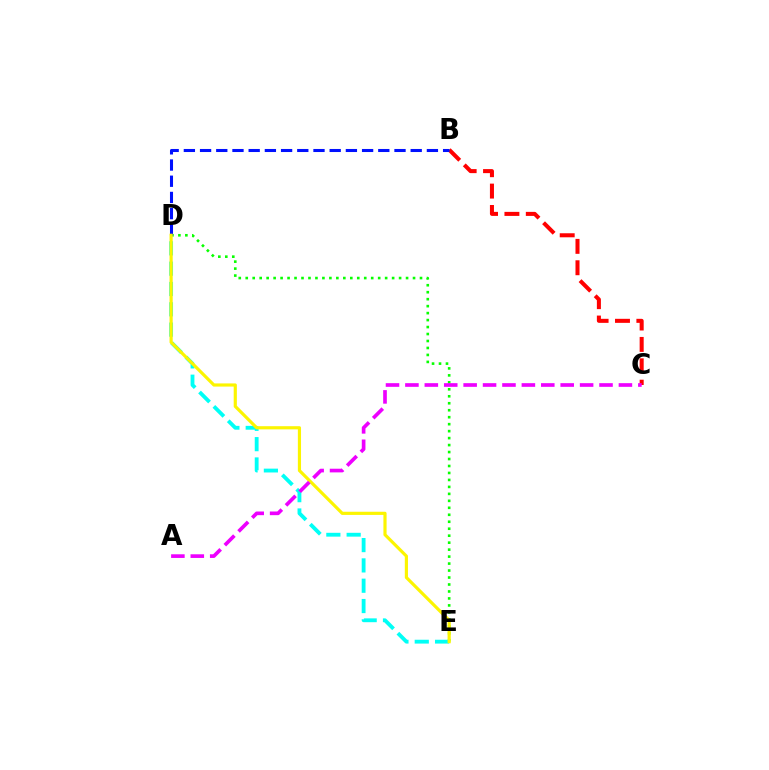{('B', 'C'): [{'color': '#ff0000', 'line_style': 'dashed', 'thickness': 2.9}], ('D', 'E'): [{'color': '#08ff00', 'line_style': 'dotted', 'thickness': 1.89}, {'color': '#00fff6', 'line_style': 'dashed', 'thickness': 2.76}, {'color': '#fcf500', 'line_style': 'solid', 'thickness': 2.28}], ('B', 'D'): [{'color': '#0010ff', 'line_style': 'dashed', 'thickness': 2.2}], ('A', 'C'): [{'color': '#ee00ff', 'line_style': 'dashed', 'thickness': 2.64}]}